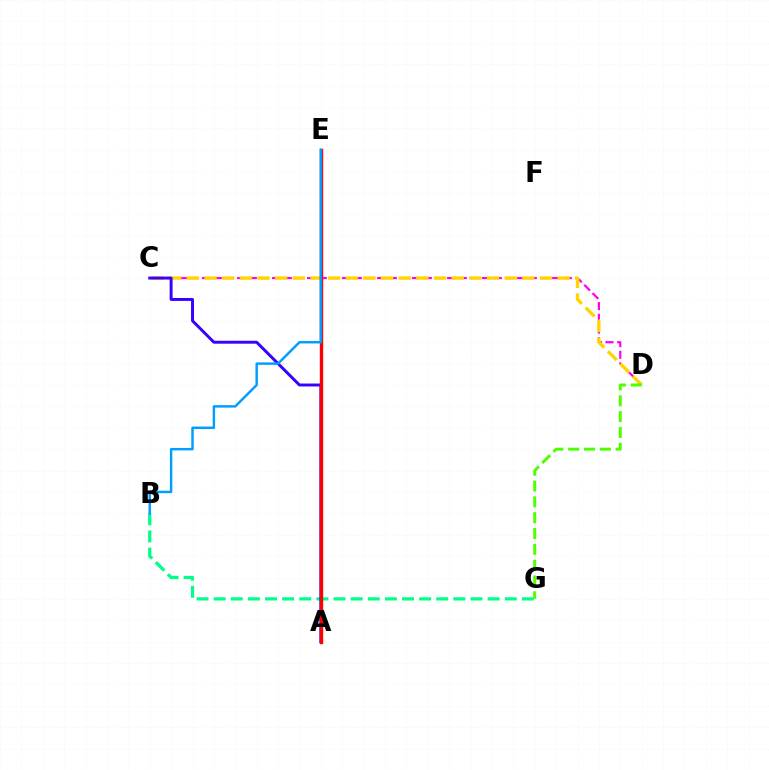{('C', 'D'): [{'color': '#ff00ed', 'line_style': 'dashed', 'thickness': 1.59}, {'color': '#ffd500', 'line_style': 'dashed', 'thickness': 2.4}], ('B', 'G'): [{'color': '#00ff86', 'line_style': 'dashed', 'thickness': 2.33}], ('D', 'G'): [{'color': '#4fff00', 'line_style': 'dashed', 'thickness': 2.15}], ('A', 'C'): [{'color': '#3700ff', 'line_style': 'solid', 'thickness': 2.12}], ('A', 'E'): [{'color': '#ff0000', 'line_style': 'solid', 'thickness': 2.44}], ('B', 'E'): [{'color': '#009eff', 'line_style': 'solid', 'thickness': 1.77}]}